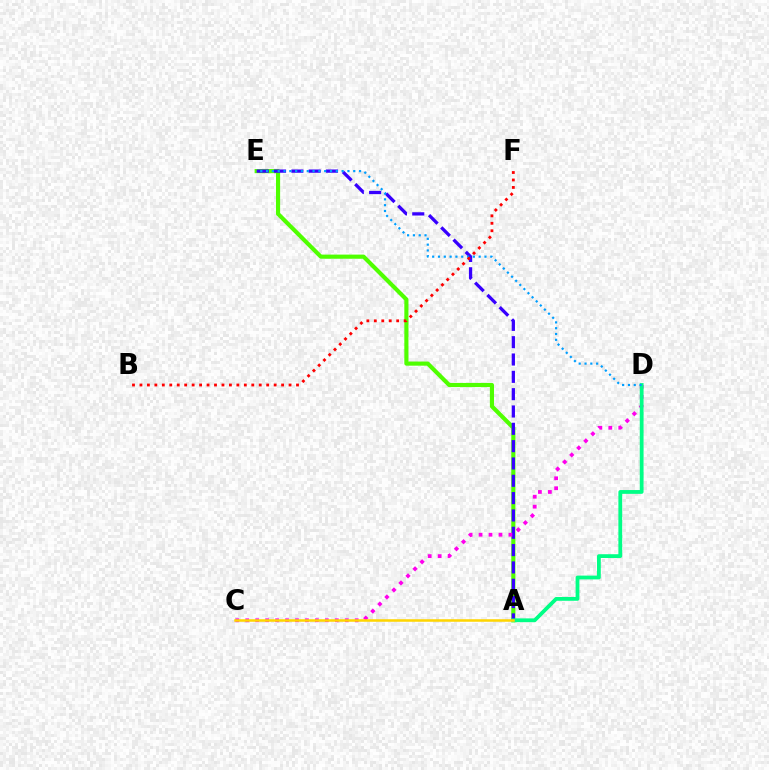{('A', 'E'): [{'color': '#4fff00', 'line_style': 'solid', 'thickness': 2.97}, {'color': '#3700ff', 'line_style': 'dashed', 'thickness': 2.35}], ('C', 'D'): [{'color': '#ff00ed', 'line_style': 'dotted', 'thickness': 2.7}], ('A', 'D'): [{'color': '#00ff86', 'line_style': 'solid', 'thickness': 2.73}], ('D', 'E'): [{'color': '#009eff', 'line_style': 'dotted', 'thickness': 1.58}], ('A', 'C'): [{'color': '#ffd500', 'line_style': 'solid', 'thickness': 1.82}], ('B', 'F'): [{'color': '#ff0000', 'line_style': 'dotted', 'thickness': 2.03}]}